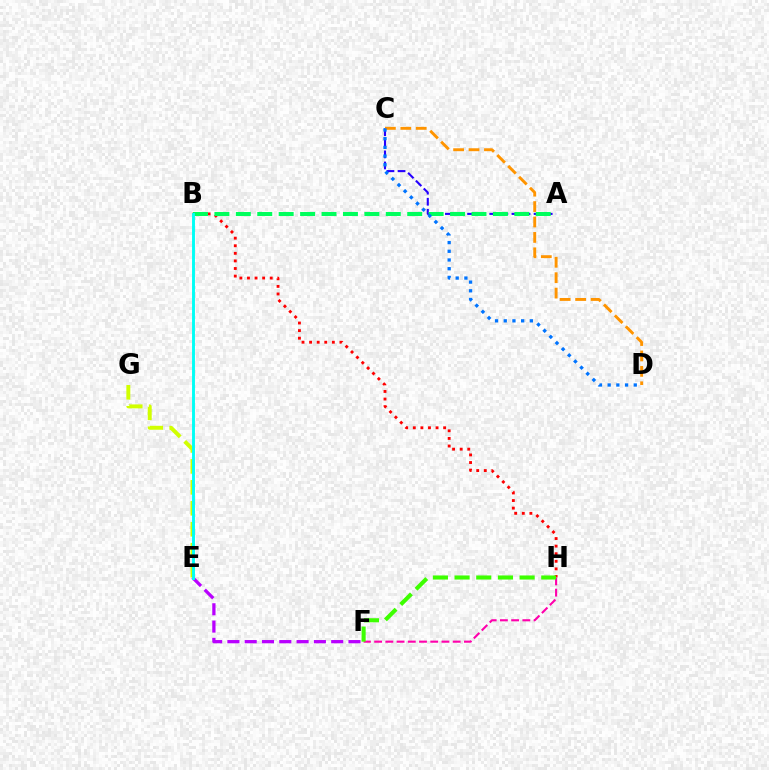{('A', 'C'): [{'color': '#2500ff', 'line_style': 'dashed', 'thickness': 1.51}], ('B', 'H'): [{'color': '#ff0000', 'line_style': 'dotted', 'thickness': 2.06}], ('E', 'G'): [{'color': '#d1ff00', 'line_style': 'dashed', 'thickness': 2.85}], ('A', 'B'): [{'color': '#00ff5c', 'line_style': 'dashed', 'thickness': 2.91}], ('F', 'H'): [{'color': '#ff00ac', 'line_style': 'dashed', 'thickness': 1.52}, {'color': '#3dff00', 'line_style': 'dashed', 'thickness': 2.94}], ('E', 'F'): [{'color': '#b900ff', 'line_style': 'dashed', 'thickness': 2.35}], ('C', 'D'): [{'color': '#ff9400', 'line_style': 'dashed', 'thickness': 2.09}, {'color': '#0074ff', 'line_style': 'dotted', 'thickness': 2.36}], ('B', 'E'): [{'color': '#00fff6', 'line_style': 'solid', 'thickness': 2.09}]}